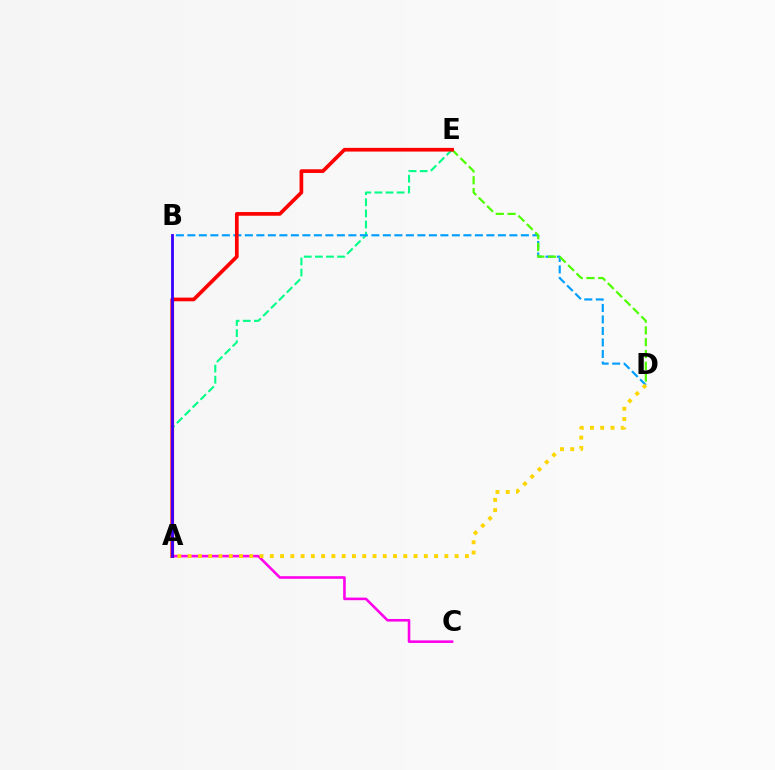{('A', 'E'): [{'color': '#00ff86', 'line_style': 'dashed', 'thickness': 1.51}, {'color': '#ff0000', 'line_style': 'solid', 'thickness': 2.66}], ('B', 'D'): [{'color': '#009eff', 'line_style': 'dashed', 'thickness': 1.56}], ('A', 'C'): [{'color': '#ff00ed', 'line_style': 'solid', 'thickness': 1.86}], ('D', 'E'): [{'color': '#4fff00', 'line_style': 'dashed', 'thickness': 1.6}], ('A', 'B'): [{'color': '#3700ff', 'line_style': 'solid', 'thickness': 2.01}], ('A', 'D'): [{'color': '#ffd500', 'line_style': 'dotted', 'thickness': 2.79}]}